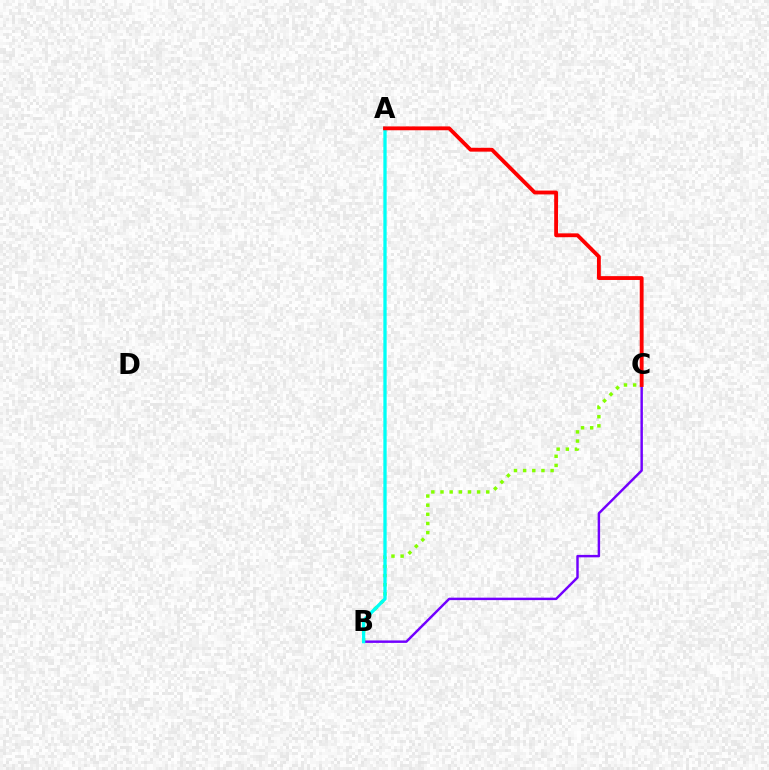{('B', 'C'): [{'color': '#84ff00', 'line_style': 'dotted', 'thickness': 2.49}, {'color': '#7200ff', 'line_style': 'solid', 'thickness': 1.76}], ('A', 'B'): [{'color': '#00fff6', 'line_style': 'solid', 'thickness': 2.38}], ('A', 'C'): [{'color': '#ff0000', 'line_style': 'solid', 'thickness': 2.77}]}